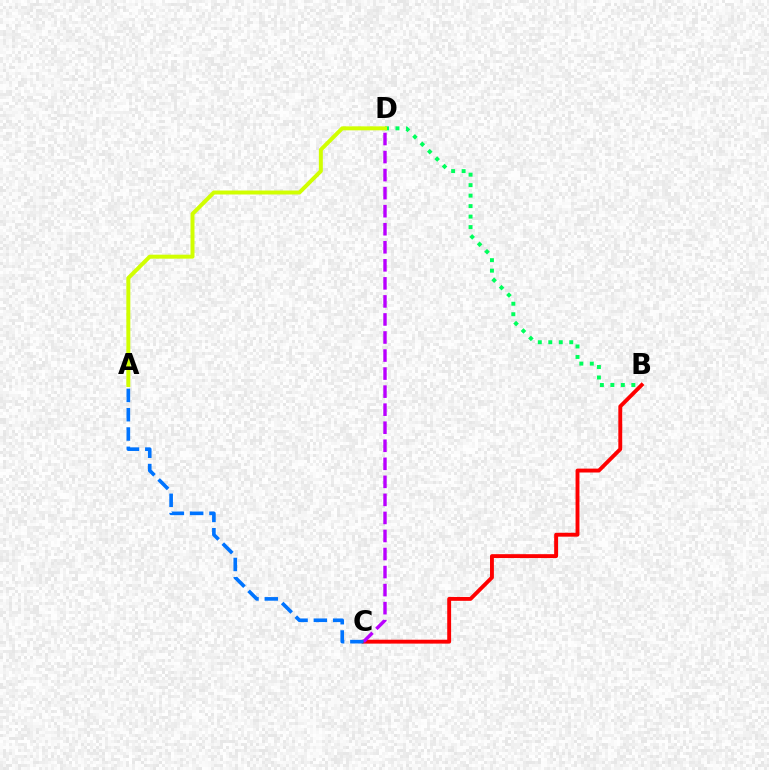{('B', 'D'): [{'color': '#00ff5c', 'line_style': 'dotted', 'thickness': 2.85}], ('B', 'C'): [{'color': '#ff0000', 'line_style': 'solid', 'thickness': 2.8}], ('C', 'D'): [{'color': '#b900ff', 'line_style': 'dashed', 'thickness': 2.45}], ('A', 'D'): [{'color': '#d1ff00', 'line_style': 'solid', 'thickness': 2.86}], ('A', 'C'): [{'color': '#0074ff', 'line_style': 'dashed', 'thickness': 2.62}]}